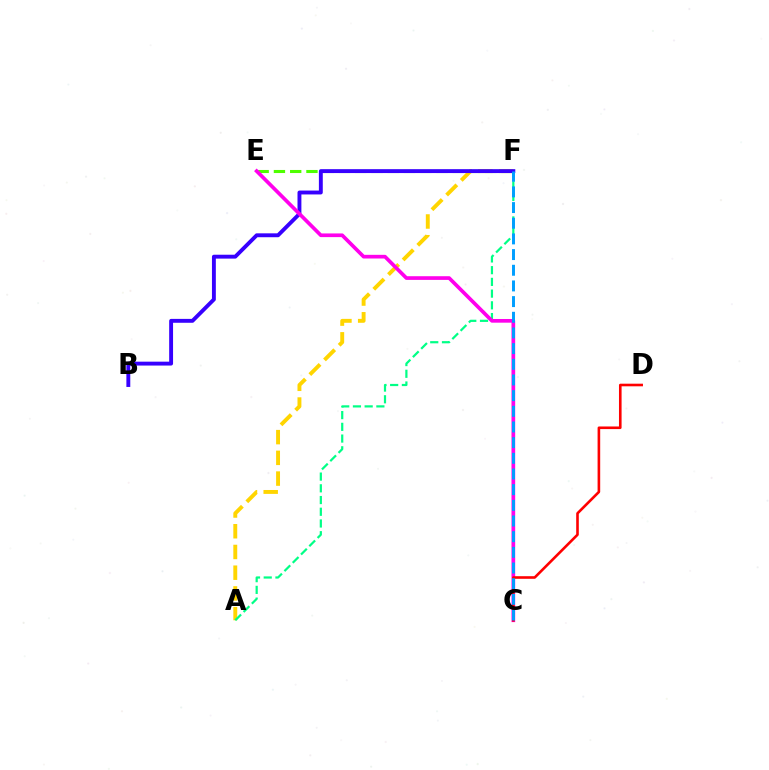{('A', 'F'): [{'color': '#ffd500', 'line_style': 'dashed', 'thickness': 2.82}, {'color': '#00ff86', 'line_style': 'dashed', 'thickness': 1.59}], ('E', 'F'): [{'color': '#4fff00', 'line_style': 'dashed', 'thickness': 2.21}], ('B', 'F'): [{'color': '#3700ff', 'line_style': 'solid', 'thickness': 2.8}], ('C', 'E'): [{'color': '#ff00ed', 'line_style': 'solid', 'thickness': 2.65}], ('C', 'D'): [{'color': '#ff0000', 'line_style': 'solid', 'thickness': 1.88}], ('C', 'F'): [{'color': '#009eff', 'line_style': 'dashed', 'thickness': 2.13}]}